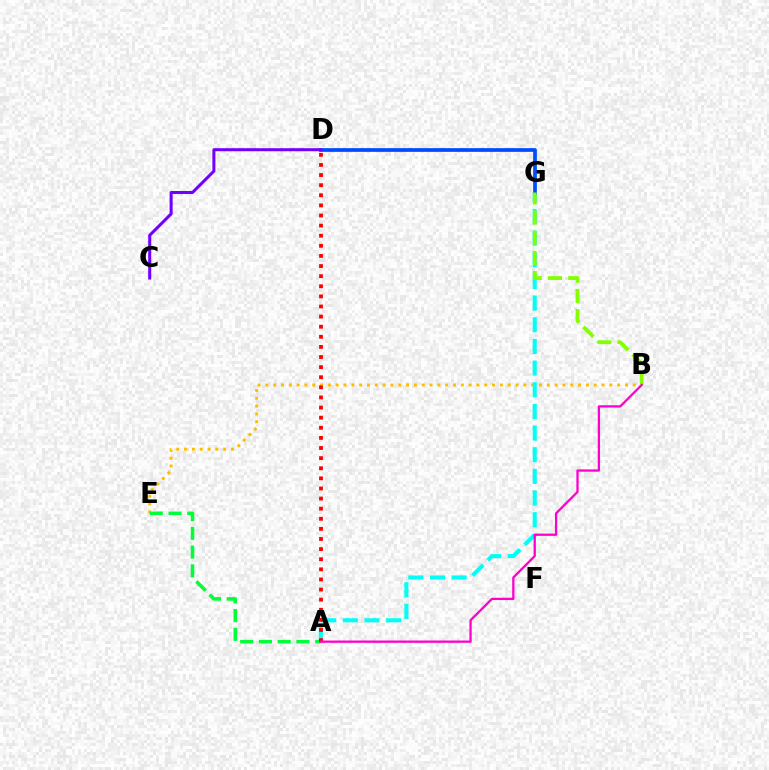{('B', 'E'): [{'color': '#ffbd00', 'line_style': 'dotted', 'thickness': 2.12}], ('A', 'G'): [{'color': '#00fff6', 'line_style': 'dashed', 'thickness': 2.94}], ('D', 'G'): [{'color': '#004bff', 'line_style': 'solid', 'thickness': 2.67}], ('A', 'E'): [{'color': '#00ff39', 'line_style': 'dashed', 'thickness': 2.55}], ('B', 'G'): [{'color': '#84ff00', 'line_style': 'dashed', 'thickness': 2.74}], ('A', 'D'): [{'color': '#ff0000', 'line_style': 'dotted', 'thickness': 2.75}], ('C', 'D'): [{'color': '#7200ff', 'line_style': 'solid', 'thickness': 2.19}], ('A', 'B'): [{'color': '#ff00cf', 'line_style': 'solid', 'thickness': 1.65}]}